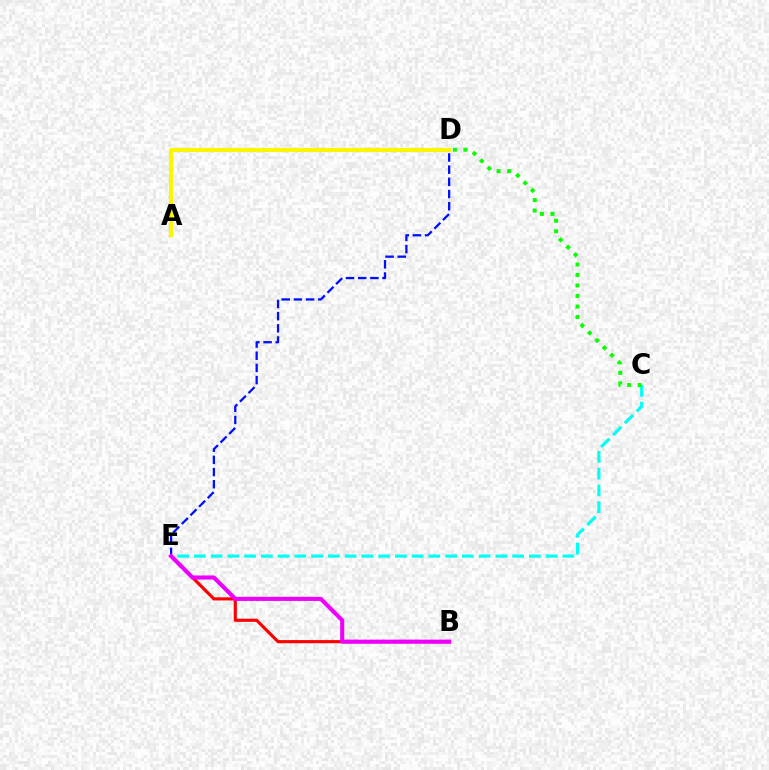{('D', 'E'): [{'color': '#0010ff', 'line_style': 'dashed', 'thickness': 1.66}], ('B', 'E'): [{'color': '#ff0000', 'line_style': 'solid', 'thickness': 2.27}, {'color': '#ee00ff', 'line_style': 'solid', 'thickness': 2.95}], ('C', 'E'): [{'color': '#00fff6', 'line_style': 'dashed', 'thickness': 2.28}], ('C', 'D'): [{'color': '#08ff00', 'line_style': 'dotted', 'thickness': 2.86}], ('A', 'D'): [{'color': '#fcf500', 'line_style': 'solid', 'thickness': 2.98}]}